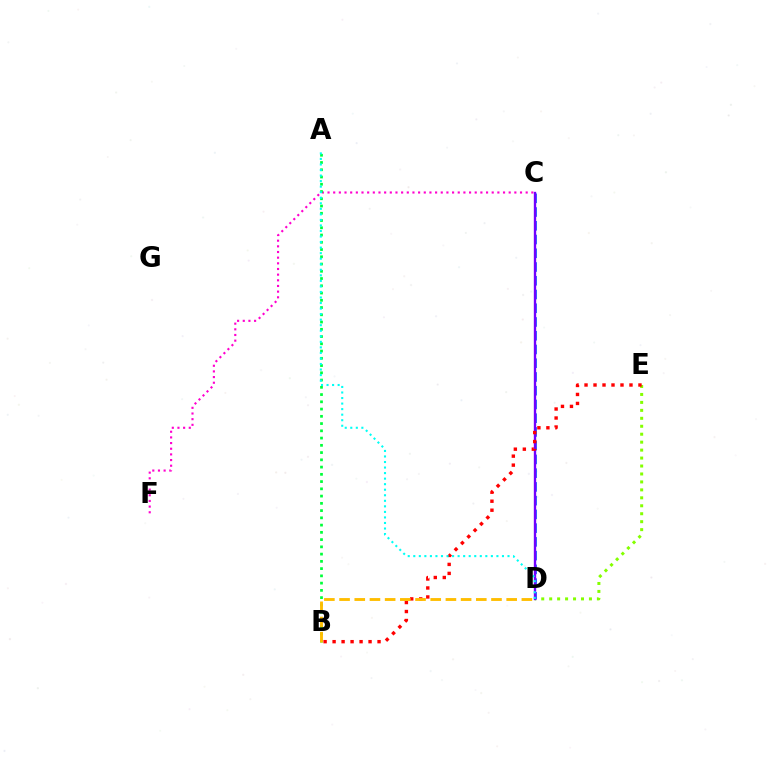{('D', 'E'): [{'color': '#84ff00', 'line_style': 'dotted', 'thickness': 2.16}], ('C', 'F'): [{'color': '#ff00cf', 'line_style': 'dotted', 'thickness': 1.54}], ('A', 'B'): [{'color': '#00ff39', 'line_style': 'dotted', 'thickness': 1.97}], ('C', 'D'): [{'color': '#004bff', 'line_style': 'dashed', 'thickness': 1.87}, {'color': '#7200ff', 'line_style': 'solid', 'thickness': 1.69}], ('B', 'E'): [{'color': '#ff0000', 'line_style': 'dotted', 'thickness': 2.44}], ('A', 'D'): [{'color': '#00fff6', 'line_style': 'dotted', 'thickness': 1.51}], ('B', 'D'): [{'color': '#ffbd00', 'line_style': 'dashed', 'thickness': 2.06}]}